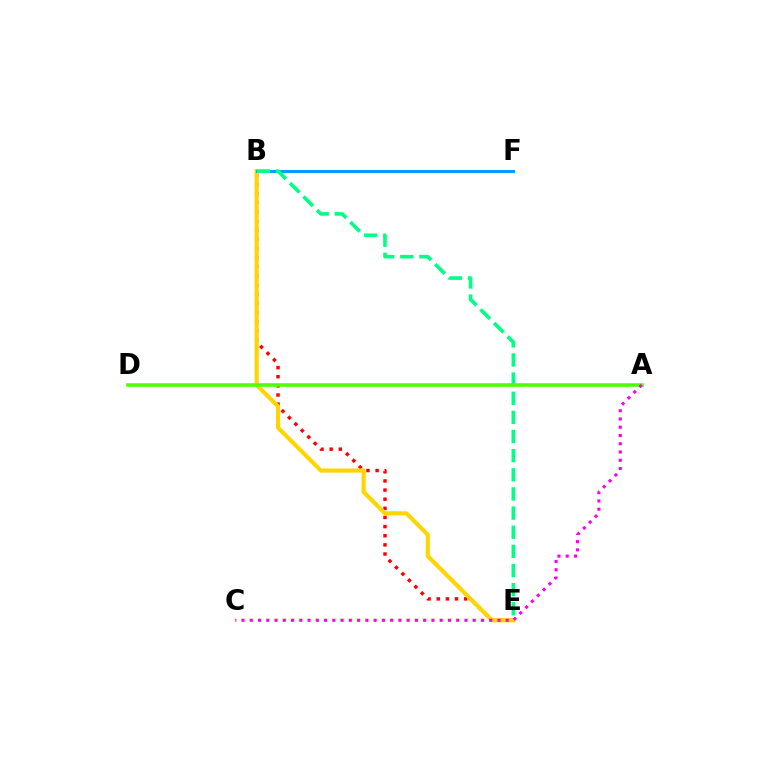{('B', 'E'): [{'color': '#ff0000', 'line_style': 'dotted', 'thickness': 2.48}, {'color': '#ffd500', 'line_style': 'solid', 'thickness': 2.98}, {'color': '#00ff86', 'line_style': 'dashed', 'thickness': 2.6}], ('B', 'F'): [{'color': '#3700ff', 'line_style': 'dotted', 'thickness': 1.91}, {'color': '#009eff', 'line_style': 'solid', 'thickness': 2.21}], ('A', 'D'): [{'color': '#4fff00', 'line_style': 'solid', 'thickness': 2.56}], ('A', 'C'): [{'color': '#ff00ed', 'line_style': 'dotted', 'thickness': 2.24}]}